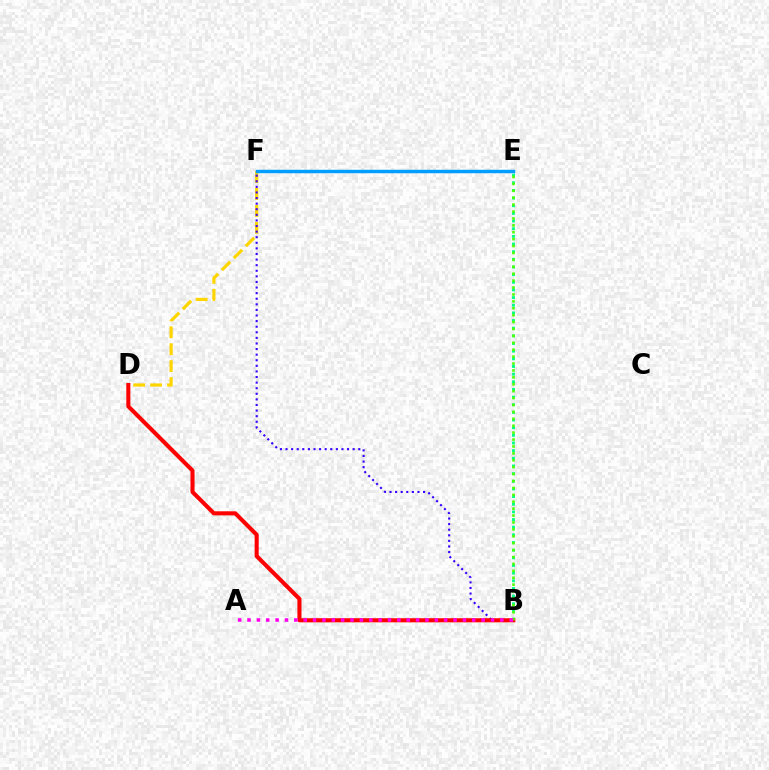{('B', 'E'): [{'color': '#00ff86', 'line_style': 'dotted', 'thickness': 2.08}, {'color': '#4fff00', 'line_style': 'dotted', 'thickness': 1.88}], ('D', 'F'): [{'color': '#ffd500', 'line_style': 'dashed', 'thickness': 2.3}], ('E', 'F'): [{'color': '#009eff', 'line_style': 'solid', 'thickness': 2.5}], ('B', 'F'): [{'color': '#3700ff', 'line_style': 'dotted', 'thickness': 1.52}], ('B', 'D'): [{'color': '#ff0000', 'line_style': 'solid', 'thickness': 2.94}], ('A', 'B'): [{'color': '#ff00ed', 'line_style': 'dotted', 'thickness': 2.54}]}